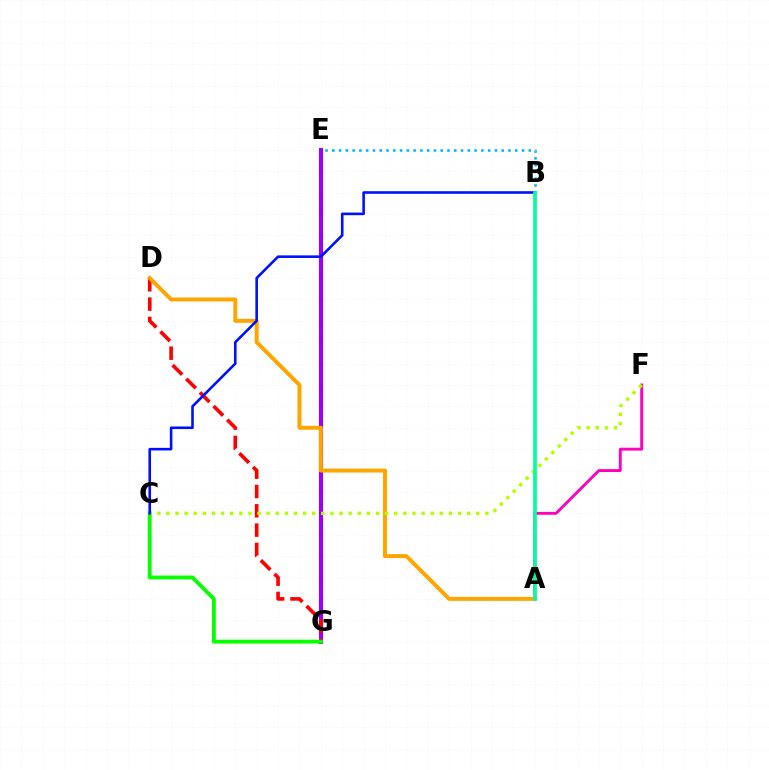{('E', 'G'): [{'color': '#9b00ff', 'line_style': 'solid', 'thickness': 2.96}], ('D', 'G'): [{'color': '#ff0000', 'line_style': 'dashed', 'thickness': 2.62}], ('B', 'E'): [{'color': '#00b5ff', 'line_style': 'dotted', 'thickness': 1.84}], ('C', 'G'): [{'color': '#08ff00', 'line_style': 'solid', 'thickness': 2.76}], ('A', 'F'): [{'color': '#ff00bd', 'line_style': 'solid', 'thickness': 2.07}], ('A', 'D'): [{'color': '#ffa500', 'line_style': 'solid', 'thickness': 2.84}], ('C', 'F'): [{'color': '#b3ff00', 'line_style': 'dotted', 'thickness': 2.48}], ('B', 'C'): [{'color': '#0010ff', 'line_style': 'solid', 'thickness': 1.87}], ('A', 'B'): [{'color': '#00ff9d', 'line_style': 'solid', 'thickness': 2.65}]}